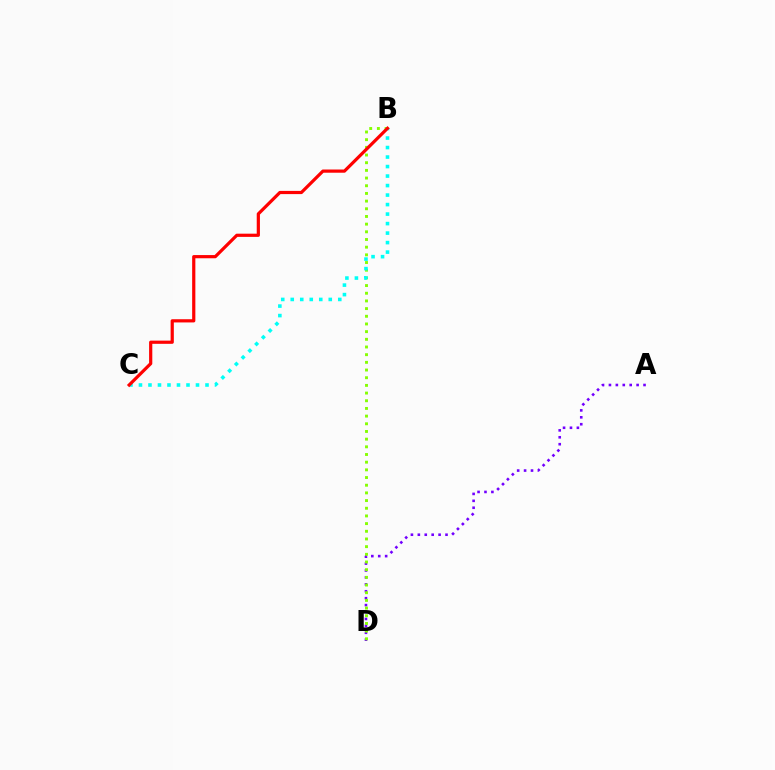{('A', 'D'): [{'color': '#7200ff', 'line_style': 'dotted', 'thickness': 1.88}], ('B', 'D'): [{'color': '#84ff00', 'line_style': 'dotted', 'thickness': 2.09}], ('B', 'C'): [{'color': '#00fff6', 'line_style': 'dotted', 'thickness': 2.58}, {'color': '#ff0000', 'line_style': 'solid', 'thickness': 2.31}]}